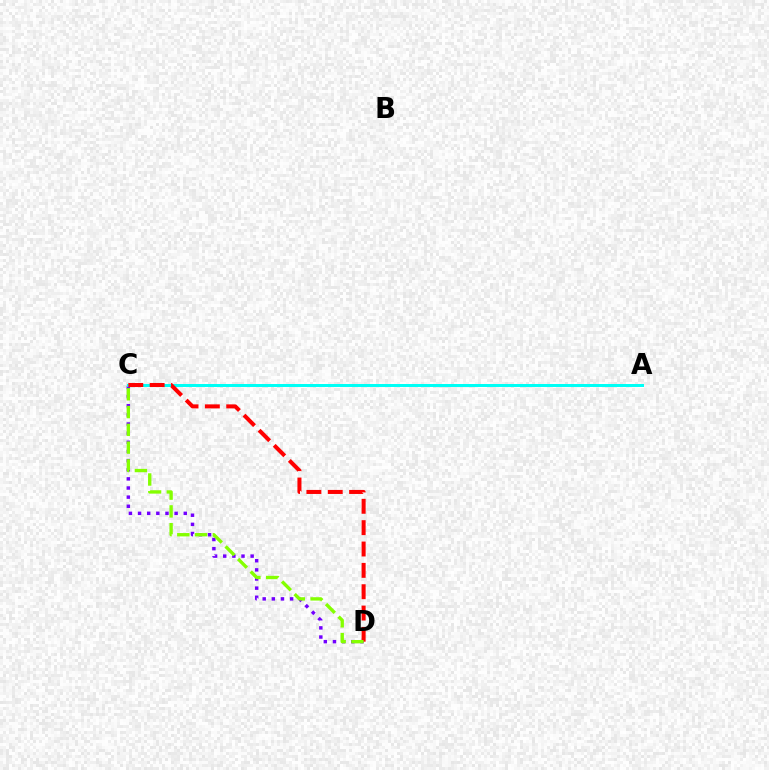{('C', 'D'): [{'color': '#7200ff', 'line_style': 'dotted', 'thickness': 2.48}, {'color': '#ff0000', 'line_style': 'dashed', 'thickness': 2.9}, {'color': '#84ff00', 'line_style': 'dashed', 'thickness': 2.41}], ('A', 'C'): [{'color': '#00fff6', 'line_style': 'solid', 'thickness': 2.16}]}